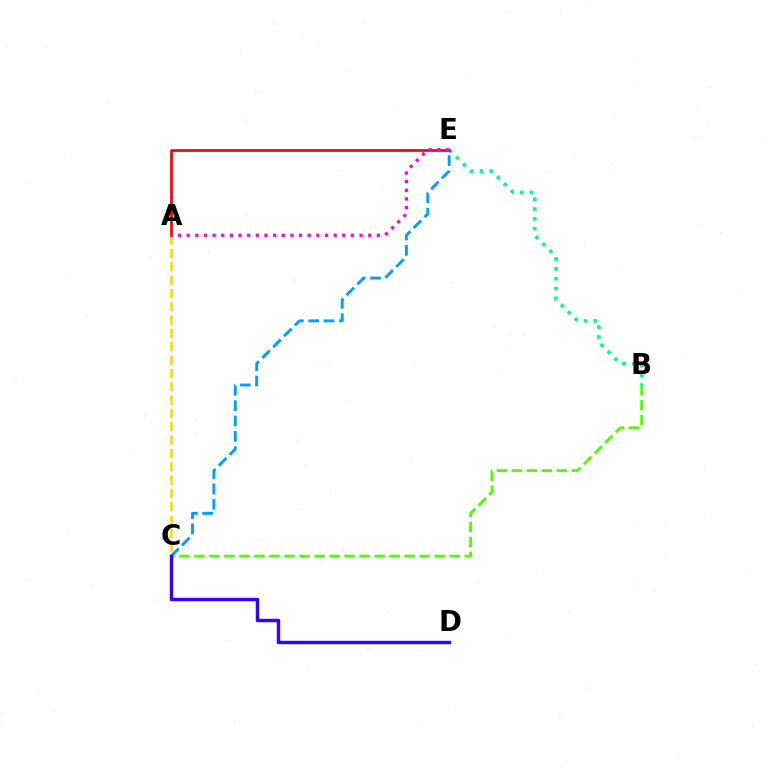{('B', 'C'): [{'color': '#4fff00', 'line_style': 'dashed', 'thickness': 2.04}], ('B', 'E'): [{'color': '#00ff86', 'line_style': 'dotted', 'thickness': 2.67}], ('A', 'C'): [{'color': '#ffd500', 'line_style': 'dashed', 'thickness': 1.81}], ('A', 'E'): [{'color': '#ff0000', 'line_style': 'solid', 'thickness': 1.95}, {'color': '#ff00ed', 'line_style': 'dotted', 'thickness': 2.35}], ('C', 'E'): [{'color': '#009eff', 'line_style': 'dashed', 'thickness': 2.09}], ('C', 'D'): [{'color': '#3700ff', 'line_style': 'solid', 'thickness': 2.48}]}